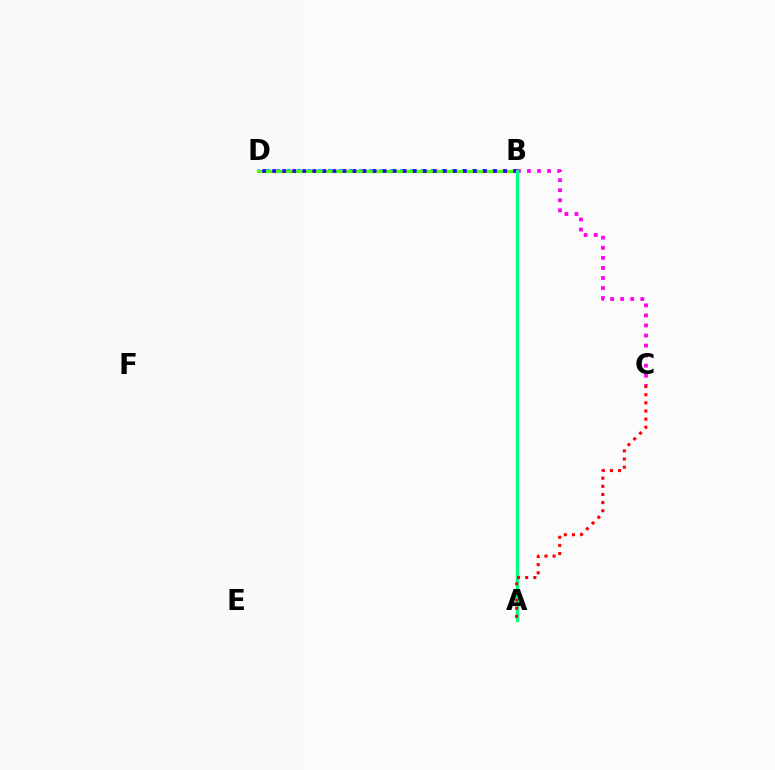{('B', 'D'): [{'color': '#009eff', 'line_style': 'dotted', 'thickness': 2.79}, {'color': '#4fff00', 'line_style': 'solid', 'thickness': 2.29}, {'color': '#3700ff', 'line_style': 'dotted', 'thickness': 2.73}], ('A', 'B'): [{'color': '#ffd500', 'line_style': 'solid', 'thickness': 2.3}, {'color': '#00ff86', 'line_style': 'solid', 'thickness': 2.34}], ('B', 'C'): [{'color': '#ff00ed', 'line_style': 'dotted', 'thickness': 2.73}], ('A', 'C'): [{'color': '#ff0000', 'line_style': 'dotted', 'thickness': 2.21}]}